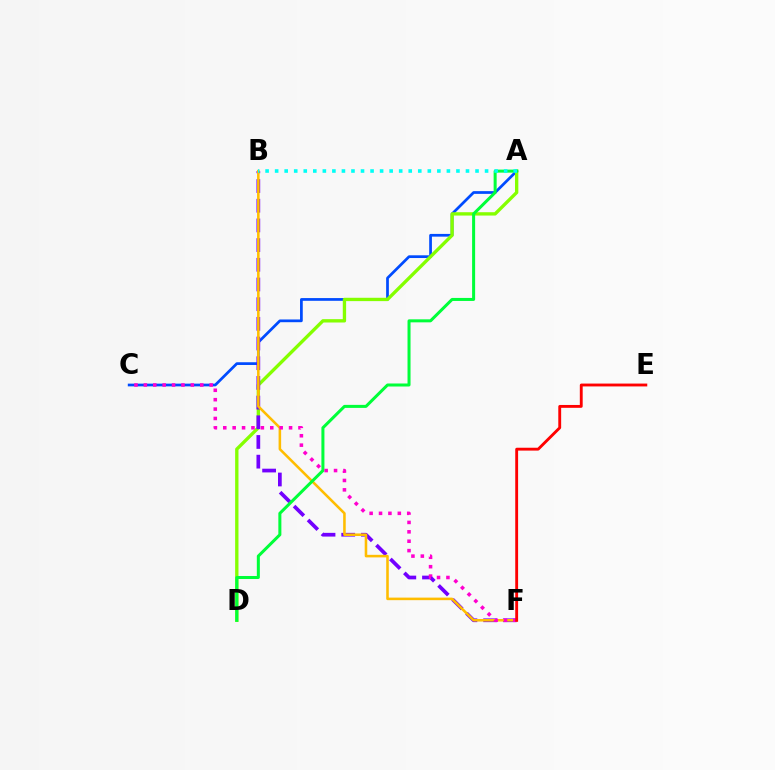{('A', 'C'): [{'color': '#004bff', 'line_style': 'solid', 'thickness': 1.97}], ('A', 'D'): [{'color': '#84ff00', 'line_style': 'solid', 'thickness': 2.4}, {'color': '#00ff39', 'line_style': 'solid', 'thickness': 2.17}], ('B', 'F'): [{'color': '#7200ff', 'line_style': 'dashed', 'thickness': 2.67}, {'color': '#ffbd00', 'line_style': 'solid', 'thickness': 1.84}], ('C', 'F'): [{'color': '#ff00cf', 'line_style': 'dotted', 'thickness': 2.55}], ('E', 'F'): [{'color': '#ff0000', 'line_style': 'solid', 'thickness': 2.06}], ('A', 'B'): [{'color': '#00fff6', 'line_style': 'dotted', 'thickness': 2.59}]}